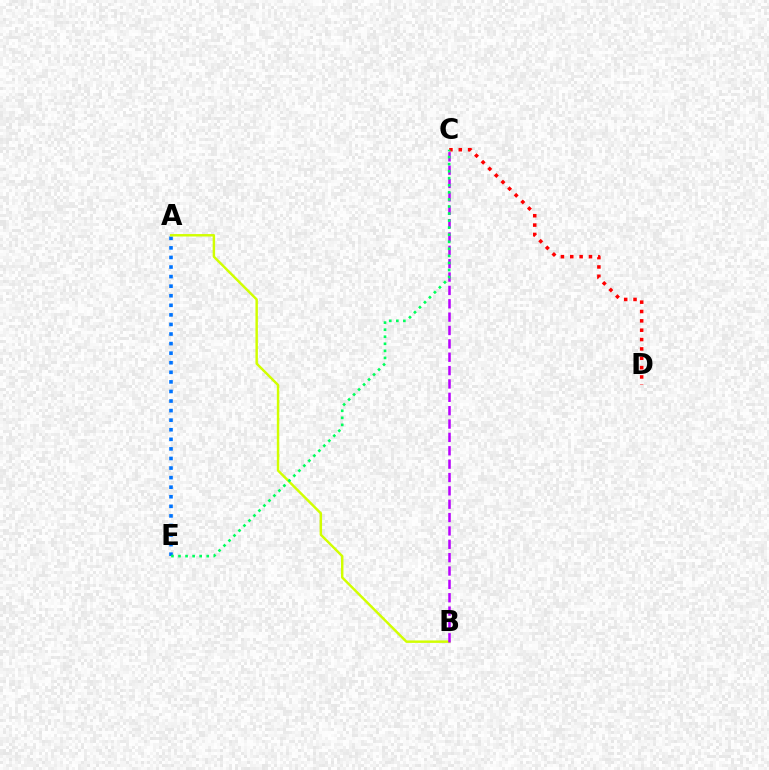{('A', 'E'): [{'color': '#0074ff', 'line_style': 'dotted', 'thickness': 2.6}], ('A', 'B'): [{'color': '#d1ff00', 'line_style': 'solid', 'thickness': 1.76}], ('B', 'C'): [{'color': '#b900ff', 'line_style': 'dashed', 'thickness': 1.82}], ('C', 'D'): [{'color': '#ff0000', 'line_style': 'dotted', 'thickness': 2.54}], ('C', 'E'): [{'color': '#00ff5c', 'line_style': 'dotted', 'thickness': 1.92}]}